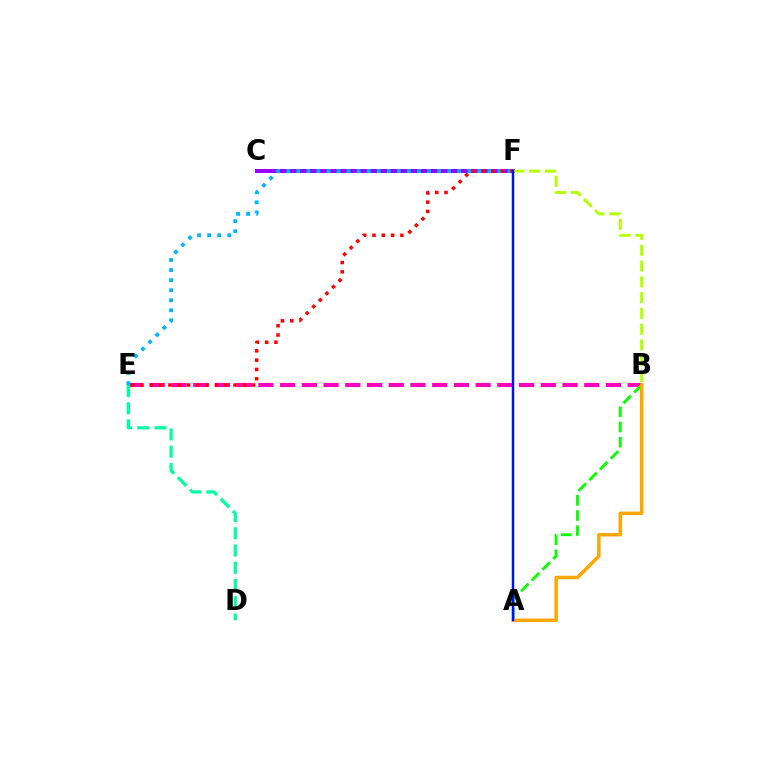{('C', 'F'): [{'color': '#9b00ff', 'line_style': 'solid', 'thickness': 2.87}], ('B', 'E'): [{'color': '#ff00bd', 'line_style': 'dashed', 'thickness': 2.95}], ('B', 'F'): [{'color': '#b3ff00', 'line_style': 'dashed', 'thickness': 2.14}], ('E', 'F'): [{'color': '#00b5ff', 'line_style': 'dotted', 'thickness': 2.73}, {'color': '#ff0000', 'line_style': 'dotted', 'thickness': 2.53}], ('D', 'E'): [{'color': '#00ff9d', 'line_style': 'dashed', 'thickness': 2.34}], ('A', 'B'): [{'color': '#08ff00', 'line_style': 'dashed', 'thickness': 2.06}, {'color': '#ffa500', 'line_style': 'solid', 'thickness': 2.5}], ('A', 'F'): [{'color': '#0010ff', 'line_style': 'solid', 'thickness': 1.78}]}